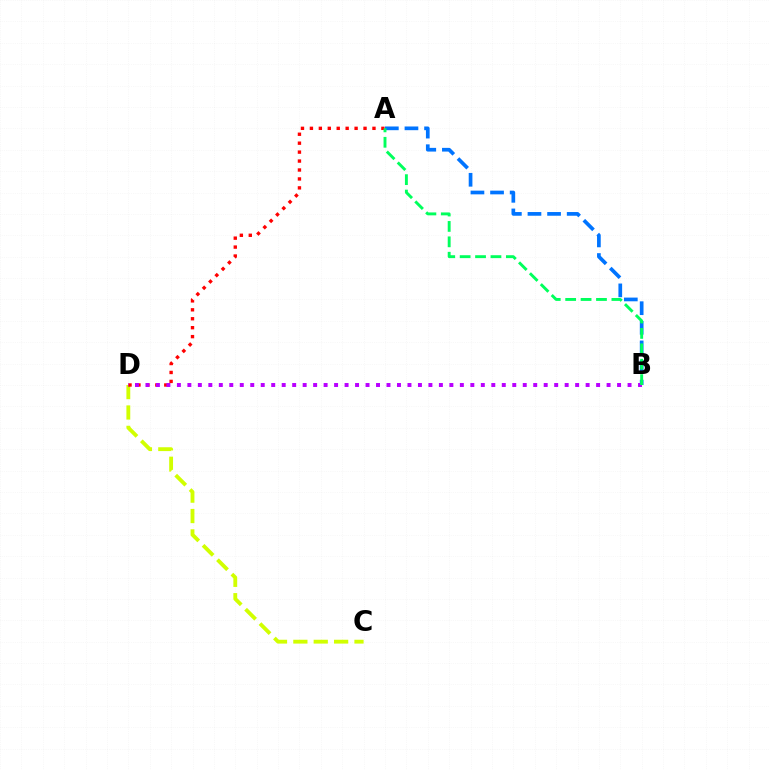{('C', 'D'): [{'color': '#d1ff00', 'line_style': 'dashed', 'thickness': 2.77}], ('A', 'D'): [{'color': '#ff0000', 'line_style': 'dotted', 'thickness': 2.43}], ('A', 'B'): [{'color': '#0074ff', 'line_style': 'dashed', 'thickness': 2.66}, {'color': '#00ff5c', 'line_style': 'dashed', 'thickness': 2.09}], ('B', 'D'): [{'color': '#b900ff', 'line_style': 'dotted', 'thickness': 2.85}]}